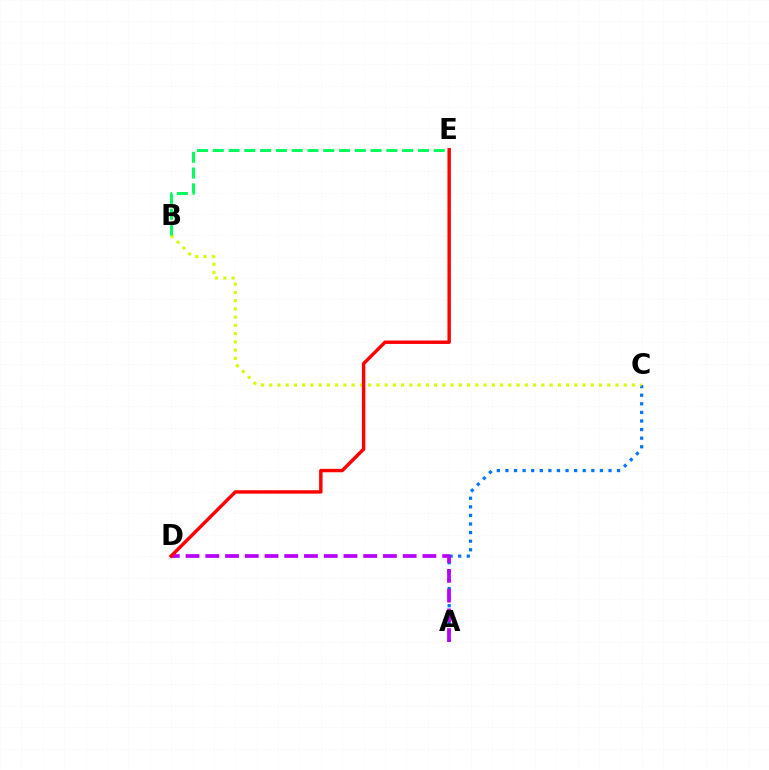{('A', 'C'): [{'color': '#0074ff', 'line_style': 'dotted', 'thickness': 2.33}], ('A', 'D'): [{'color': '#b900ff', 'line_style': 'dashed', 'thickness': 2.68}], ('B', 'C'): [{'color': '#d1ff00', 'line_style': 'dotted', 'thickness': 2.24}], ('B', 'E'): [{'color': '#00ff5c', 'line_style': 'dashed', 'thickness': 2.14}], ('D', 'E'): [{'color': '#ff0000', 'line_style': 'solid', 'thickness': 2.47}]}